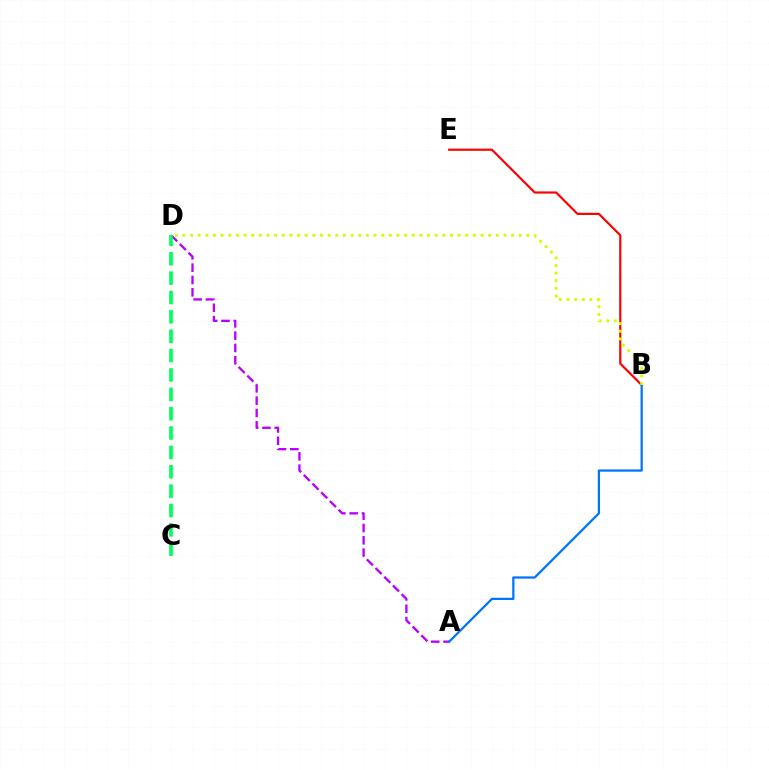{('B', 'E'): [{'color': '#ff0000', 'line_style': 'solid', 'thickness': 1.56}], ('A', 'D'): [{'color': '#b900ff', 'line_style': 'dashed', 'thickness': 1.67}], ('C', 'D'): [{'color': '#00ff5c', 'line_style': 'dashed', 'thickness': 2.63}], ('A', 'B'): [{'color': '#0074ff', 'line_style': 'solid', 'thickness': 1.61}], ('B', 'D'): [{'color': '#d1ff00', 'line_style': 'dotted', 'thickness': 2.08}]}